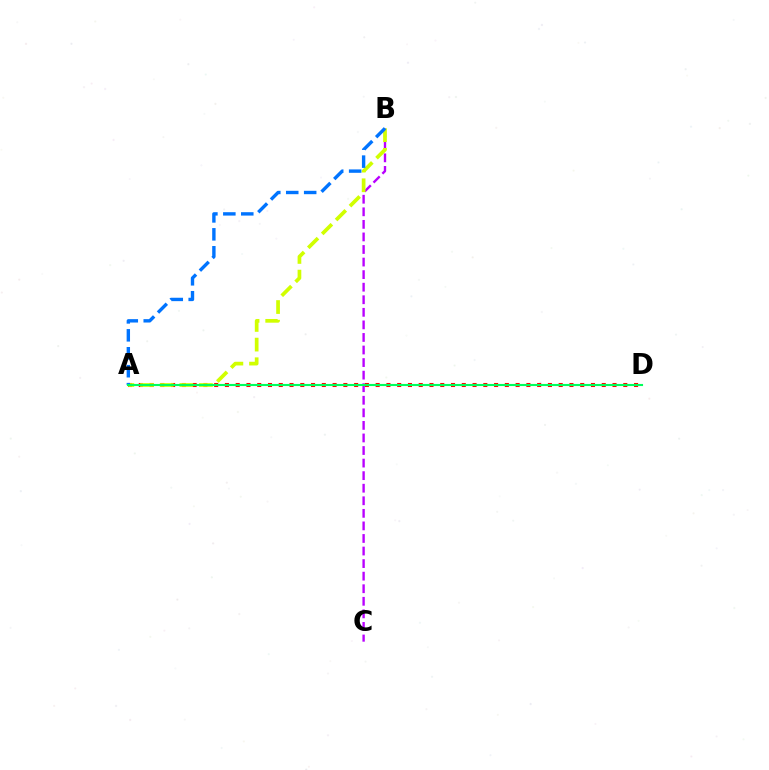{('B', 'C'): [{'color': '#b900ff', 'line_style': 'dashed', 'thickness': 1.71}], ('A', 'D'): [{'color': '#ff0000', 'line_style': 'dotted', 'thickness': 2.93}, {'color': '#00ff5c', 'line_style': 'solid', 'thickness': 1.52}], ('A', 'B'): [{'color': '#d1ff00', 'line_style': 'dashed', 'thickness': 2.67}, {'color': '#0074ff', 'line_style': 'dashed', 'thickness': 2.44}]}